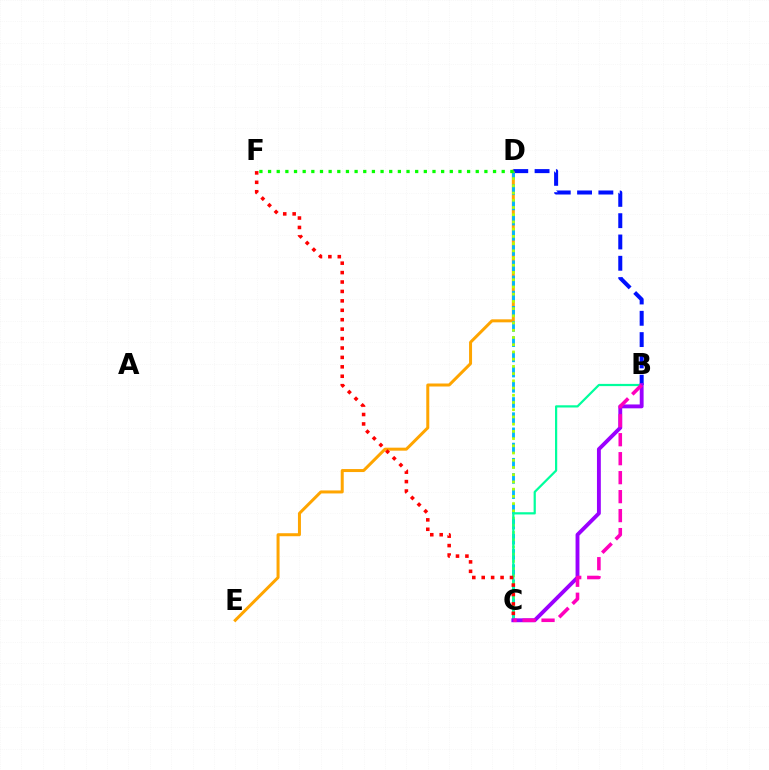{('D', 'E'): [{'color': '#ffa500', 'line_style': 'solid', 'thickness': 2.16}], ('C', 'D'): [{'color': '#00b5ff', 'line_style': 'dashed', 'thickness': 2.06}, {'color': '#b3ff00', 'line_style': 'dotted', 'thickness': 1.96}], ('B', 'D'): [{'color': '#0010ff', 'line_style': 'dashed', 'thickness': 2.89}], ('B', 'C'): [{'color': '#00ff9d', 'line_style': 'solid', 'thickness': 1.6}, {'color': '#9b00ff', 'line_style': 'solid', 'thickness': 2.78}, {'color': '#ff00bd', 'line_style': 'dashed', 'thickness': 2.58}], ('C', 'F'): [{'color': '#ff0000', 'line_style': 'dotted', 'thickness': 2.56}], ('D', 'F'): [{'color': '#08ff00', 'line_style': 'dotted', 'thickness': 2.35}]}